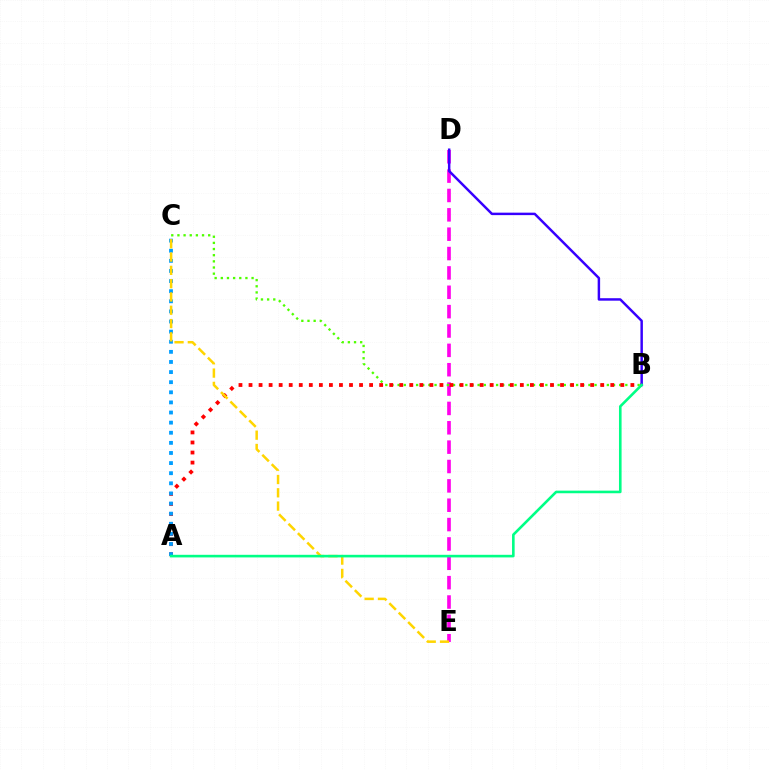{('D', 'E'): [{'color': '#ff00ed', 'line_style': 'dashed', 'thickness': 2.63}], ('B', 'C'): [{'color': '#4fff00', 'line_style': 'dotted', 'thickness': 1.67}], ('A', 'B'): [{'color': '#ff0000', 'line_style': 'dotted', 'thickness': 2.73}, {'color': '#00ff86', 'line_style': 'solid', 'thickness': 1.88}], ('A', 'C'): [{'color': '#009eff', 'line_style': 'dotted', 'thickness': 2.75}], ('C', 'E'): [{'color': '#ffd500', 'line_style': 'dashed', 'thickness': 1.81}], ('B', 'D'): [{'color': '#3700ff', 'line_style': 'solid', 'thickness': 1.78}]}